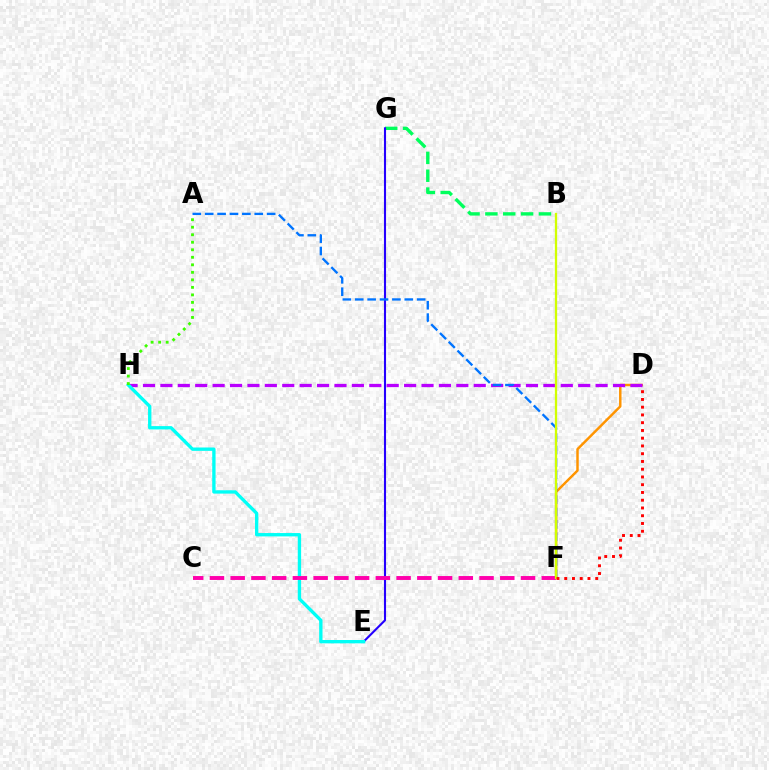{('B', 'G'): [{'color': '#00ff5c', 'line_style': 'dashed', 'thickness': 2.43}], ('D', 'F'): [{'color': '#ff9400', 'line_style': 'solid', 'thickness': 1.77}, {'color': '#ff0000', 'line_style': 'dotted', 'thickness': 2.11}], ('D', 'H'): [{'color': '#b900ff', 'line_style': 'dashed', 'thickness': 2.36}], ('E', 'G'): [{'color': '#2500ff', 'line_style': 'solid', 'thickness': 1.51}], ('E', 'H'): [{'color': '#00fff6', 'line_style': 'solid', 'thickness': 2.41}], ('A', 'F'): [{'color': '#0074ff', 'line_style': 'dashed', 'thickness': 1.68}], ('C', 'F'): [{'color': '#ff00ac', 'line_style': 'dashed', 'thickness': 2.82}], ('A', 'H'): [{'color': '#3dff00', 'line_style': 'dotted', 'thickness': 2.04}], ('B', 'F'): [{'color': '#d1ff00', 'line_style': 'solid', 'thickness': 1.65}]}